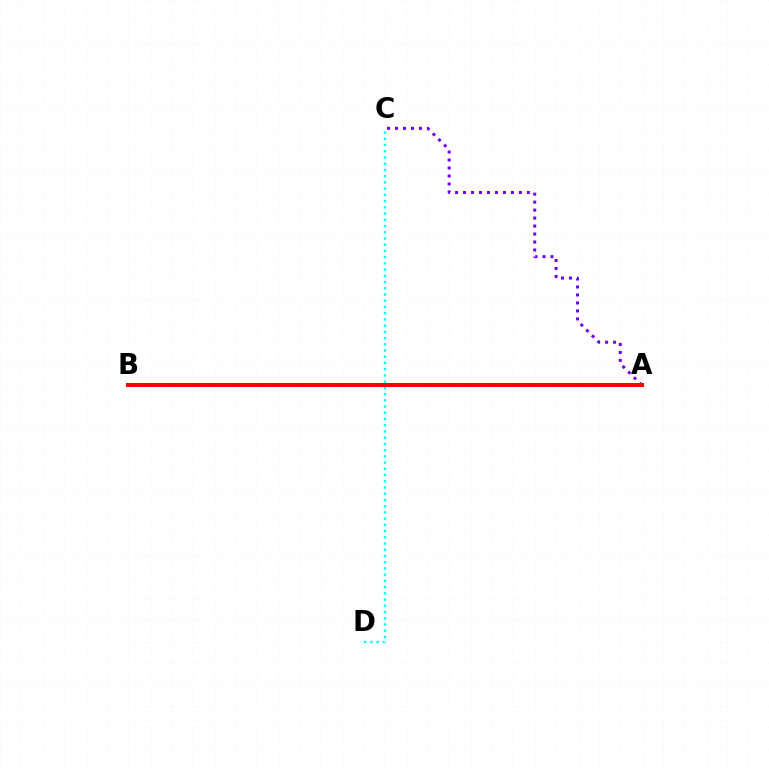{('A', 'B'): [{'color': '#84ff00', 'line_style': 'dotted', 'thickness': 2.15}, {'color': '#ff0000', 'line_style': 'solid', 'thickness': 2.88}], ('A', 'C'): [{'color': '#7200ff', 'line_style': 'dotted', 'thickness': 2.17}], ('C', 'D'): [{'color': '#00fff6', 'line_style': 'dotted', 'thickness': 1.69}]}